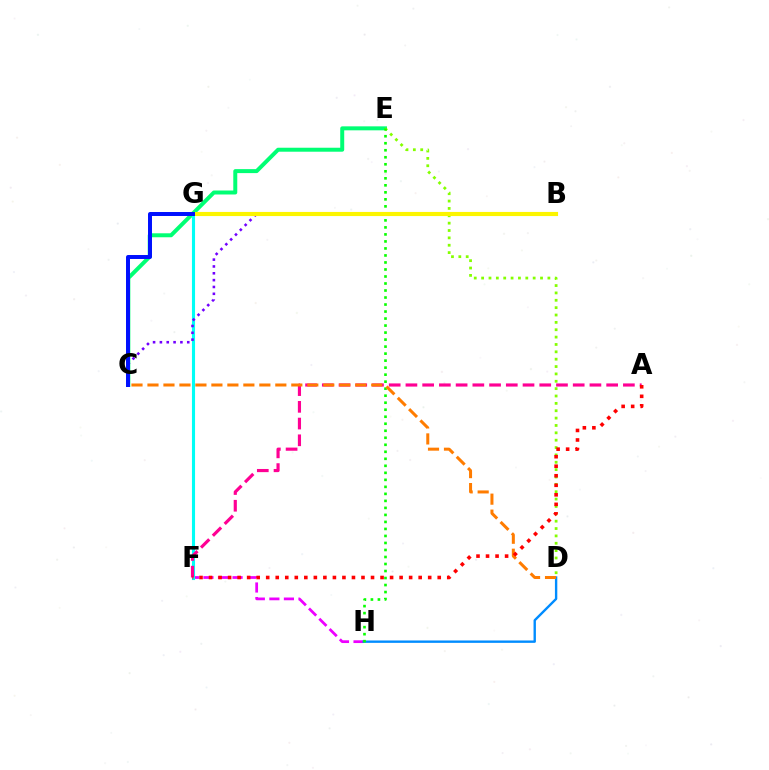{('C', 'E'): [{'color': '#00ff74', 'line_style': 'solid', 'thickness': 2.86}], ('F', 'H'): [{'color': '#ee00ff', 'line_style': 'dashed', 'thickness': 1.98}], ('F', 'G'): [{'color': '#00fff6', 'line_style': 'solid', 'thickness': 2.24}], ('D', 'E'): [{'color': '#84ff00', 'line_style': 'dotted', 'thickness': 2.0}], ('A', 'F'): [{'color': '#ff0094', 'line_style': 'dashed', 'thickness': 2.27}, {'color': '#ff0000', 'line_style': 'dotted', 'thickness': 2.59}], ('D', 'H'): [{'color': '#008cff', 'line_style': 'solid', 'thickness': 1.71}], ('B', 'C'): [{'color': '#7200ff', 'line_style': 'dotted', 'thickness': 1.86}], ('E', 'H'): [{'color': '#08ff00', 'line_style': 'dotted', 'thickness': 1.91}], ('B', 'G'): [{'color': '#fcf500', 'line_style': 'solid', 'thickness': 2.97}], ('C', 'G'): [{'color': '#0010ff', 'line_style': 'solid', 'thickness': 2.87}], ('C', 'D'): [{'color': '#ff7c00', 'line_style': 'dashed', 'thickness': 2.17}]}